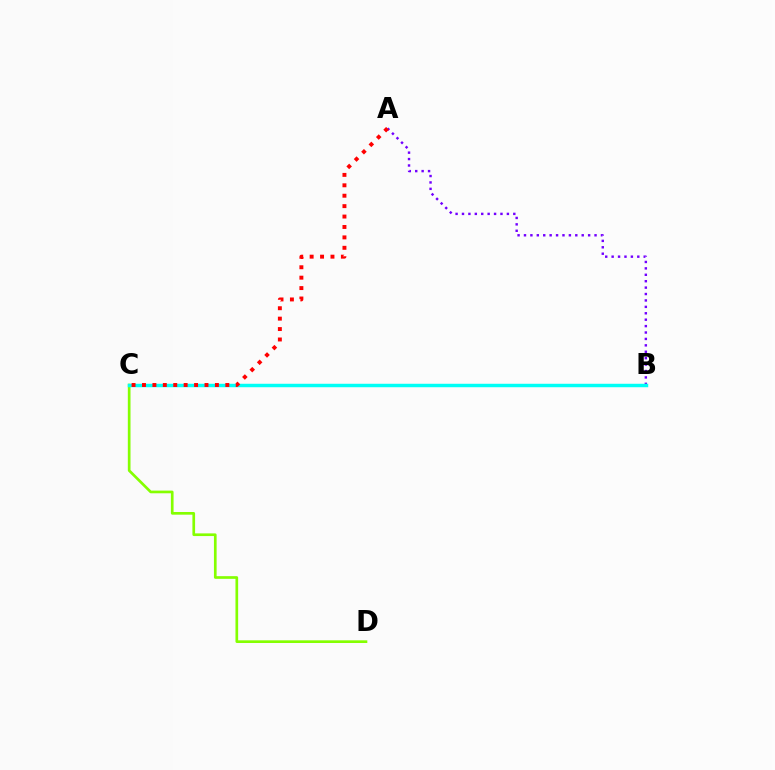{('A', 'B'): [{'color': '#7200ff', 'line_style': 'dotted', 'thickness': 1.74}], ('C', 'D'): [{'color': '#84ff00', 'line_style': 'solid', 'thickness': 1.93}], ('B', 'C'): [{'color': '#00fff6', 'line_style': 'solid', 'thickness': 2.49}], ('A', 'C'): [{'color': '#ff0000', 'line_style': 'dotted', 'thickness': 2.83}]}